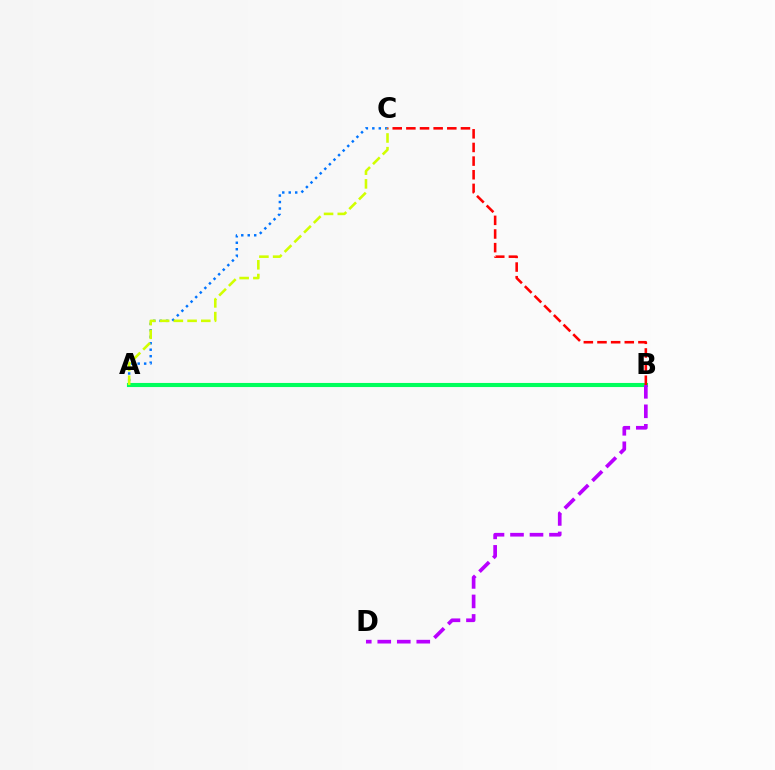{('A', 'C'): [{'color': '#0074ff', 'line_style': 'dotted', 'thickness': 1.76}, {'color': '#d1ff00', 'line_style': 'dashed', 'thickness': 1.86}], ('A', 'B'): [{'color': '#00ff5c', 'line_style': 'solid', 'thickness': 2.95}], ('B', 'C'): [{'color': '#ff0000', 'line_style': 'dashed', 'thickness': 1.85}], ('B', 'D'): [{'color': '#b900ff', 'line_style': 'dashed', 'thickness': 2.65}]}